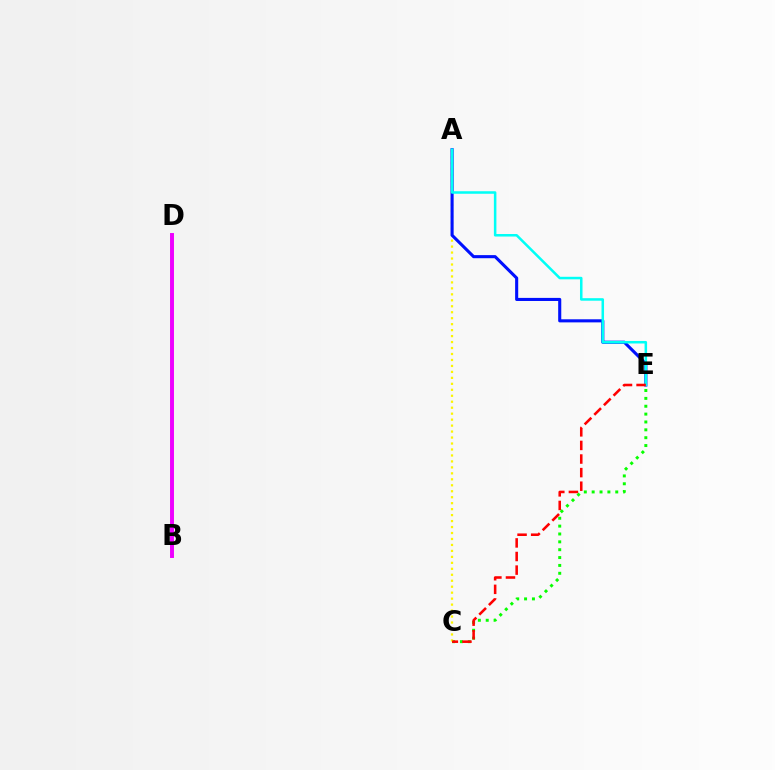{('C', 'E'): [{'color': '#08ff00', 'line_style': 'dotted', 'thickness': 2.14}, {'color': '#ff0000', 'line_style': 'dashed', 'thickness': 1.85}], ('A', 'C'): [{'color': '#fcf500', 'line_style': 'dotted', 'thickness': 1.62}], ('B', 'D'): [{'color': '#ee00ff', 'line_style': 'solid', 'thickness': 2.84}], ('A', 'E'): [{'color': '#0010ff', 'line_style': 'solid', 'thickness': 2.22}, {'color': '#00fff6', 'line_style': 'solid', 'thickness': 1.82}]}